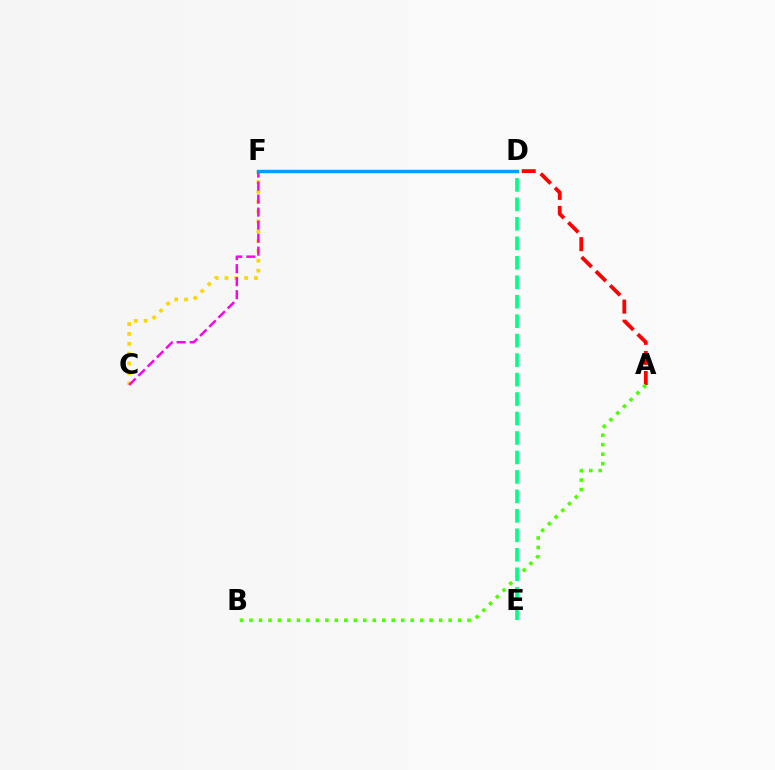{('C', 'F'): [{'color': '#ffd500', 'line_style': 'dotted', 'thickness': 2.67}, {'color': '#ff00ed', 'line_style': 'dashed', 'thickness': 1.77}], ('A', 'D'): [{'color': '#ff0000', 'line_style': 'dashed', 'thickness': 2.73}], ('D', 'F'): [{'color': '#3700ff', 'line_style': 'dashed', 'thickness': 1.87}, {'color': '#009eff', 'line_style': 'solid', 'thickness': 2.47}], ('A', 'B'): [{'color': '#4fff00', 'line_style': 'dotted', 'thickness': 2.58}], ('D', 'E'): [{'color': '#00ff86', 'line_style': 'dashed', 'thickness': 2.64}]}